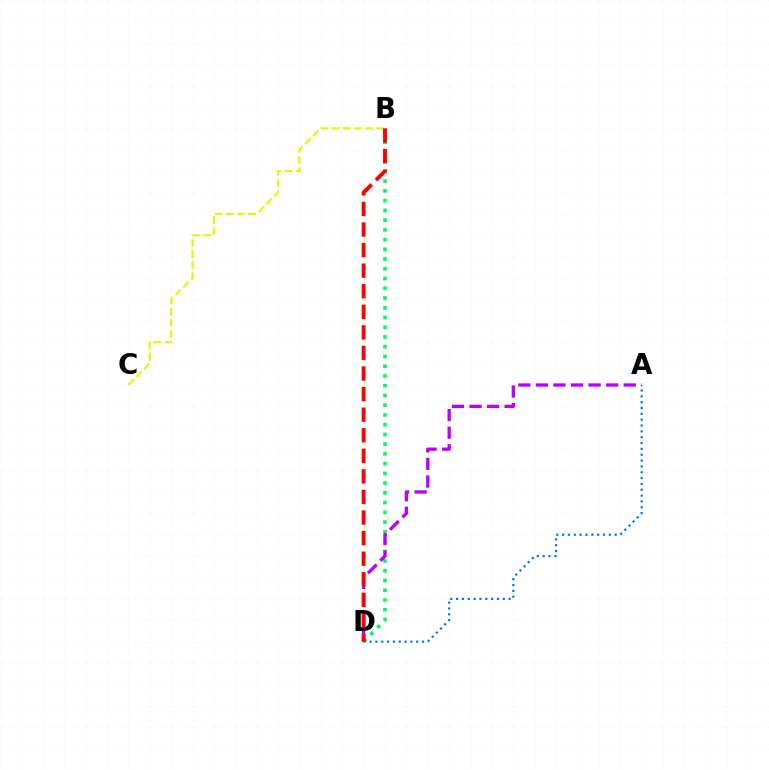{('B', 'C'): [{'color': '#d1ff00', 'line_style': 'dashed', 'thickness': 1.51}], ('A', 'D'): [{'color': '#0074ff', 'line_style': 'dotted', 'thickness': 1.59}, {'color': '#b900ff', 'line_style': 'dashed', 'thickness': 2.38}], ('B', 'D'): [{'color': '#00ff5c', 'line_style': 'dotted', 'thickness': 2.65}, {'color': '#ff0000', 'line_style': 'dashed', 'thickness': 2.79}]}